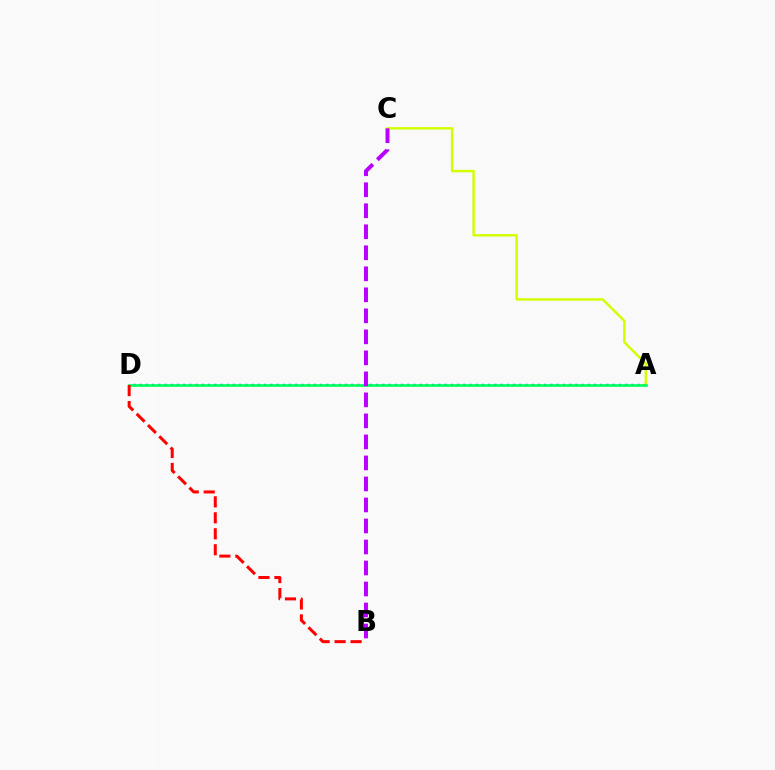{('A', 'D'): [{'color': '#0074ff', 'line_style': 'dotted', 'thickness': 1.69}, {'color': '#00ff5c', 'line_style': 'solid', 'thickness': 1.91}], ('A', 'C'): [{'color': '#d1ff00', 'line_style': 'solid', 'thickness': 1.75}], ('B', 'C'): [{'color': '#b900ff', 'line_style': 'dashed', 'thickness': 2.85}], ('B', 'D'): [{'color': '#ff0000', 'line_style': 'dashed', 'thickness': 2.17}]}